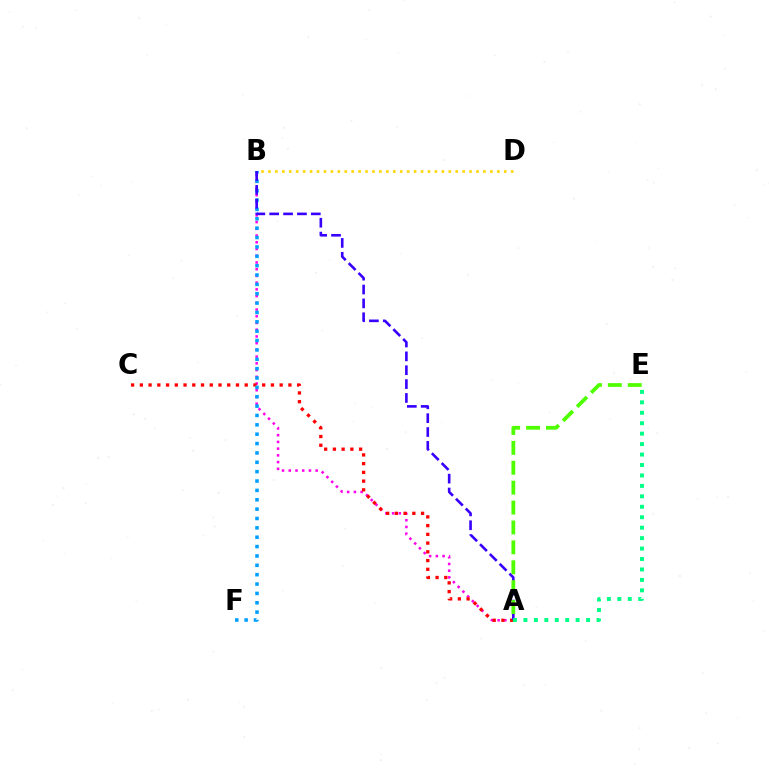{('A', 'B'): [{'color': '#ff00ed', 'line_style': 'dotted', 'thickness': 1.83}, {'color': '#3700ff', 'line_style': 'dashed', 'thickness': 1.88}], ('B', 'D'): [{'color': '#ffd500', 'line_style': 'dotted', 'thickness': 1.88}], ('A', 'C'): [{'color': '#ff0000', 'line_style': 'dotted', 'thickness': 2.37}], ('B', 'F'): [{'color': '#009eff', 'line_style': 'dotted', 'thickness': 2.54}], ('A', 'E'): [{'color': '#00ff86', 'line_style': 'dotted', 'thickness': 2.84}, {'color': '#4fff00', 'line_style': 'dashed', 'thickness': 2.7}]}